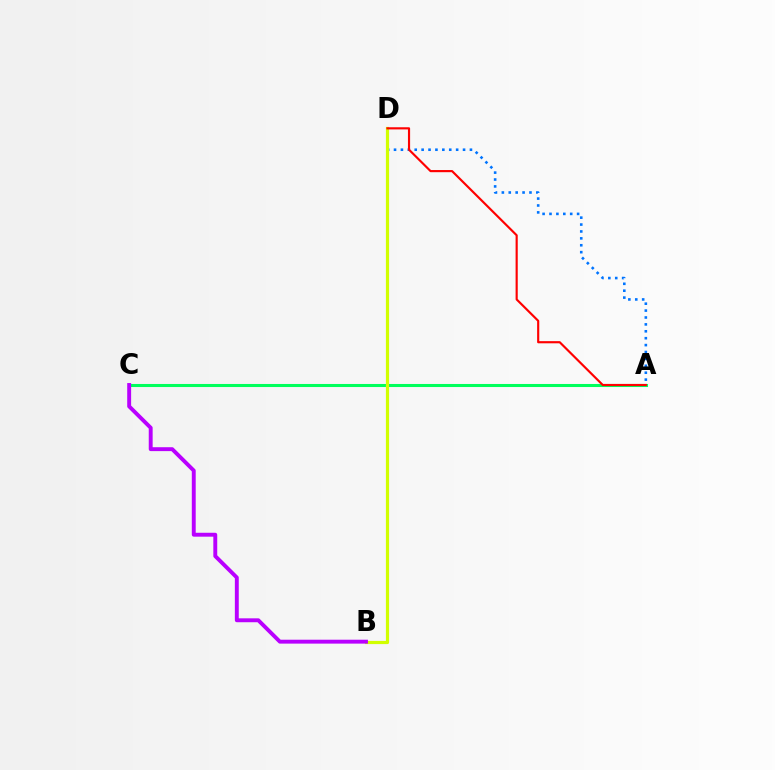{('A', 'D'): [{'color': '#0074ff', 'line_style': 'dotted', 'thickness': 1.88}, {'color': '#ff0000', 'line_style': 'solid', 'thickness': 1.55}], ('A', 'C'): [{'color': '#00ff5c', 'line_style': 'solid', 'thickness': 2.2}], ('B', 'D'): [{'color': '#d1ff00', 'line_style': 'solid', 'thickness': 2.3}], ('B', 'C'): [{'color': '#b900ff', 'line_style': 'solid', 'thickness': 2.81}]}